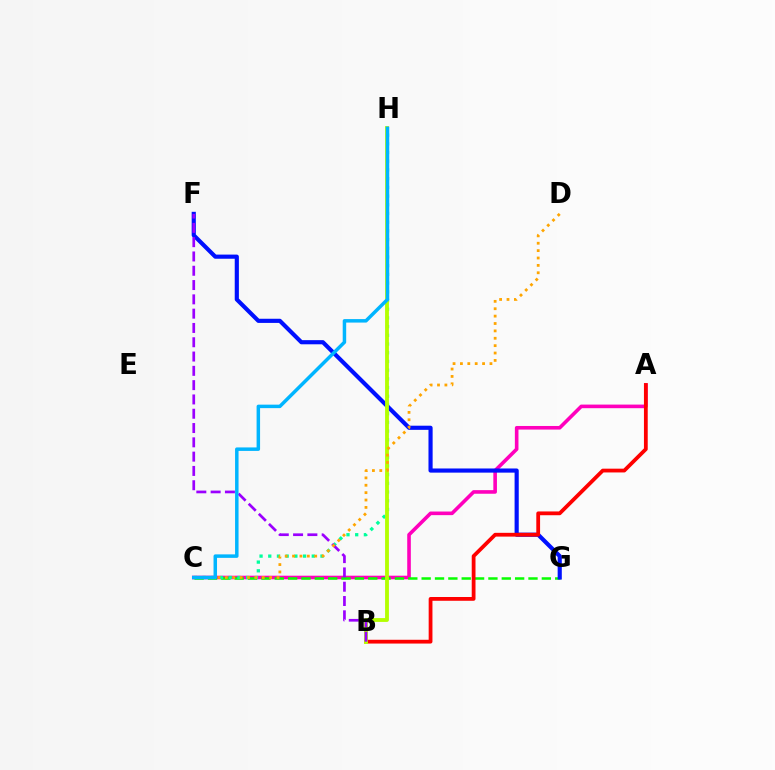{('A', 'C'): [{'color': '#ff00bd', 'line_style': 'solid', 'thickness': 2.6}], ('C', 'G'): [{'color': '#08ff00', 'line_style': 'dashed', 'thickness': 1.81}], ('C', 'H'): [{'color': '#00ff9d', 'line_style': 'dotted', 'thickness': 2.37}, {'color': '#00b5ff', 'line_style': 'solid', 'thickness': 2.51}], ('F', 'G'): [{'color': '#0010ff', 'line_style': 'solid', 'thickness': 2.99}], ('A', 'B'): [{'color': '#ff0000', 'line_style': 'solid', 'thickness': 2.72}], ('B', 'H'): [{'color': '#b3ff00', 'line_style': 'solid', 'thickness': 2.76}], ('B', 'F'): [{'color': '#9b00ff', 'line_style': 'dashed', 'thickness': 1.94}], ('C', 'D'): [{'color': '#ffa500', 'line_style': 'dotted', 'thickness': 2.01}]}